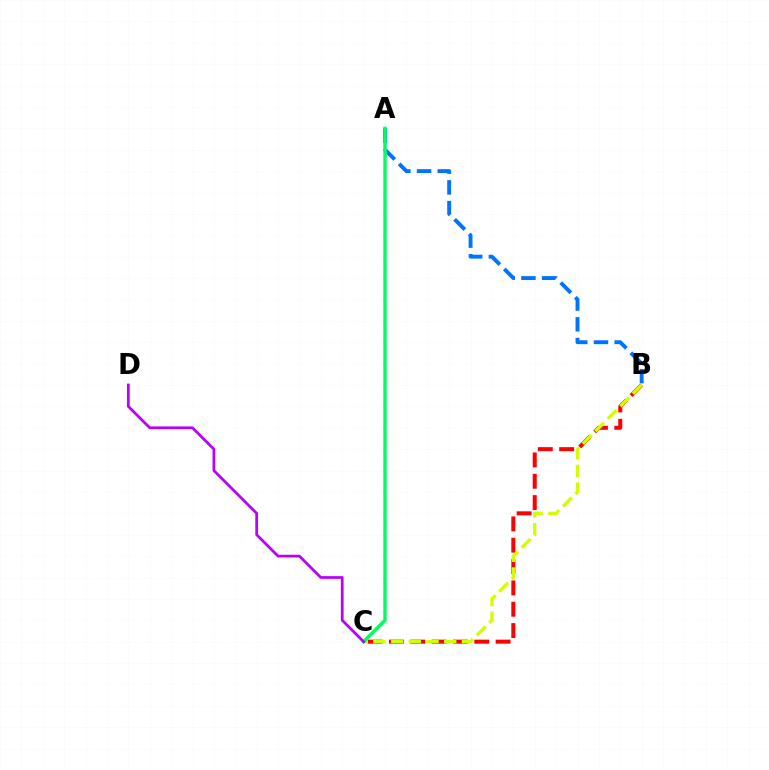{('B', 'C'): [{'color': '#ff0000', 'line_style': 'dashed', 'thickness': 2.9}, {'color': '#d1ff00', 'line_style': 'dashed', 'thickness': 2.41}], ('A', 'B'): [{'color': '#0074ff', 'line_style': 'dashed', 'thickness': 2.81}], ('A', 'C'): [{'color': '#00ff5c', 'line_style': 'solid', 'thickness': 2.44}], ('C', 'D'): [{'color': '#b900ff', 'line_style': 'solid', 'thickness': 1.97}]}